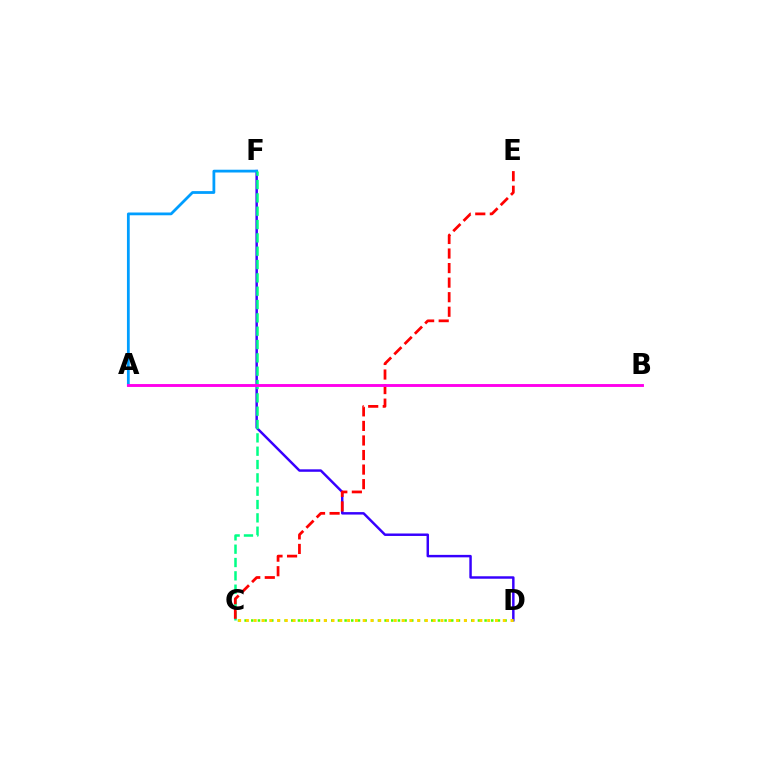{('D', 'F'): [{'color': '#3700ff', 'line_style': 'solid', 'thickness': 1.77}], ('A', 'F'): [{'color': '#009eff', 'line_style': 'solid', 'thickness': 2.0}], ('C', 'D'): [{'color': '#4fff00', 'line_style': 'dotted', 'thickness': 1.81}, {'color': '#ffd500', 'line_style': 'dotted', 'thickness': 2.11}], ('C', 'F'): [{'color': '#00ff86', 'line_style': 'dashed', 'thickness': 1.81}], ('C', 'E'): [{'color': '#ff0000', 'line_style': 'dashed', 'thickness': 1.98}], ('A', 'B'): [{'color': '#ff00ed', 'line_style': 'solid', 'thickness': 2.08}]}